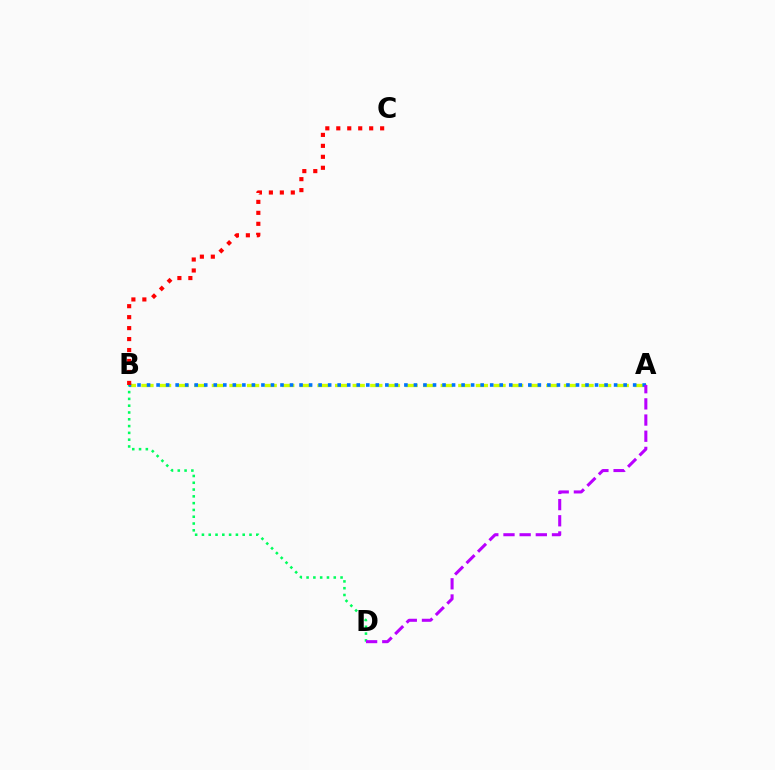{('A', 'B'): [{'color': '#d1ff00', 'line_style': 'dashed', 'thickness': 2.39}, {'color': '#0074ff', 'line_style': 'dotted', 'thickness': 2.59}], ('B', 'D'): [{'color': '#00ff5c', 'line_style': 'dotted', 'thickness': 1.85}], ('A', 'D'): [{'color': '#b900ff', 'line_style': 'dashed', 'thickness': 2.2}], ('B', 'C'): [{'color': '#ff0000', 'line_style': 'dotted', 'thickness': 2.98}]}